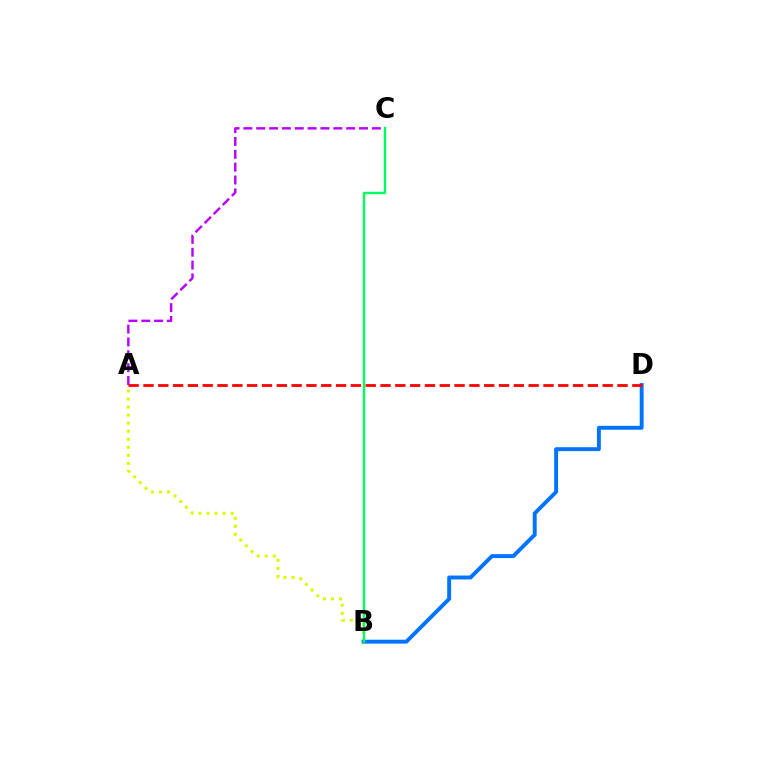{('A', 'B'): [{'color': '#d1ff00', 'line_style': 'dotted', 'thickness': 2.19}], ('A', 'C'): [{'color': '#b900ff', 'line_style': 'dashed', 'thickness': 1.75}], ('B', 'D'): [{'color': '#0074ff', 'line_style': 'solid', 'thickness': 2.82}], ('A', 'D'): [{'color': '#ff0000', 'line_style': 'dashed', 'thickness': 2.01}], ('B', 'C'): [{'color': '#00ff5c', 'line_style': 'solid', 'thickness': 1.7}]}